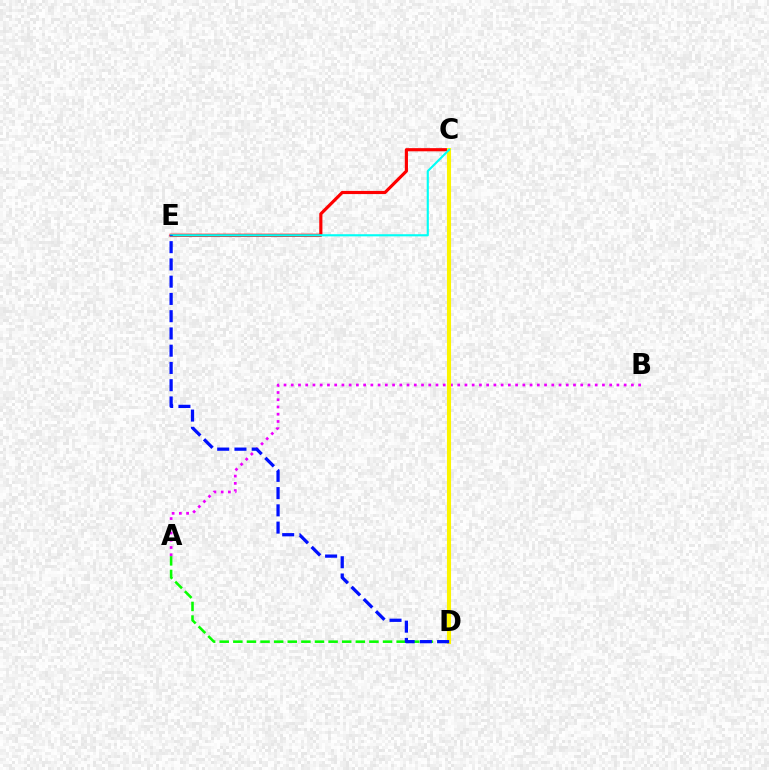{('A', 'D'): [{'color': '#08ff00', 'line_style': 'dashed', 'thickness': 1.85}], ('A', 'B'): [{'color': '#ee00ff', 'line_style': 'dotted', 'thickness': 1.97}], ('C', 'E'): [{'color': '#ff0000', 'line_style': 'solid', 'thickness': 2.27}, {'color': '#00fff6', 'line_style': 'solid', 'thickness': 1.53}], ('C', 'D'): [{'color': '#fcf500', 'line_style': 'solid', 'thickness': 2.95}], ('D', 'E'): [{'color': '#0010ff', 'line_style': 'dashed', 'thickness': 2.34}]}